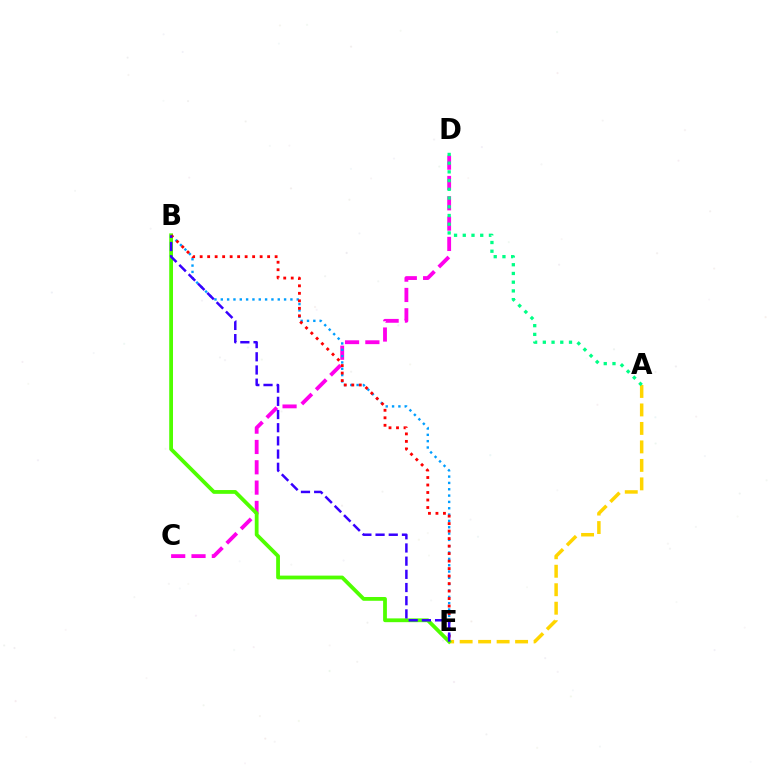{('A', 'E'): [{'color': '#ffd500', 'line_style': 'dashed', 'thickness': 2.51}], ('C', 'D'): [{'color': '#ff00ed', 'line_style': 'dashed', 'thickness': 2.76}], ('B', 'E'): [{'color': '#009eff', 'line_style': 'dotted', 'thickness': 1.72}, {'color': '#4fff00', 'line_style': 'solid', 'thickness': 2.73}, {'color': '#ff0000', 'line_style': 'dotted', 'thickness': 2.04}, {'color': '#3700ff', 'line_style': 'dashed', 'thickness': 1.79}], ('A', 'D'): [{'color': '#00ff86', 'line_style': 'dotted', 'thickness': 2.37}]}